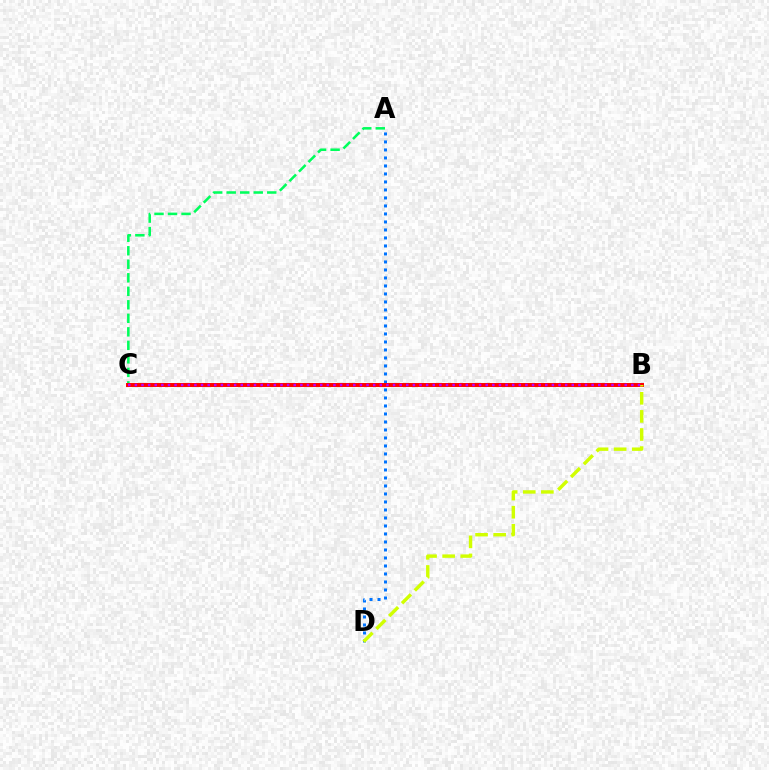{('A', 'D'): [{'color': '#0074ff', 'line_style': 'dotted', 'thickness': 2.17}], ('A', 'C'): [{'color': '#00ff5c', 'line_style': 'dashed', 'thickness': 1.84}], ('B', 'C'): [{'color': '#ff0000', 'line_style': 'solid', 'thickness': 2.85}, {'color': '#b900ff', 'line_style': 'dotted', 'thickness': 1.8}], ('B', 'D'): [{'color': '#d1ff00', 'line_style': 'dashed', 'thickness': 2.46}]}